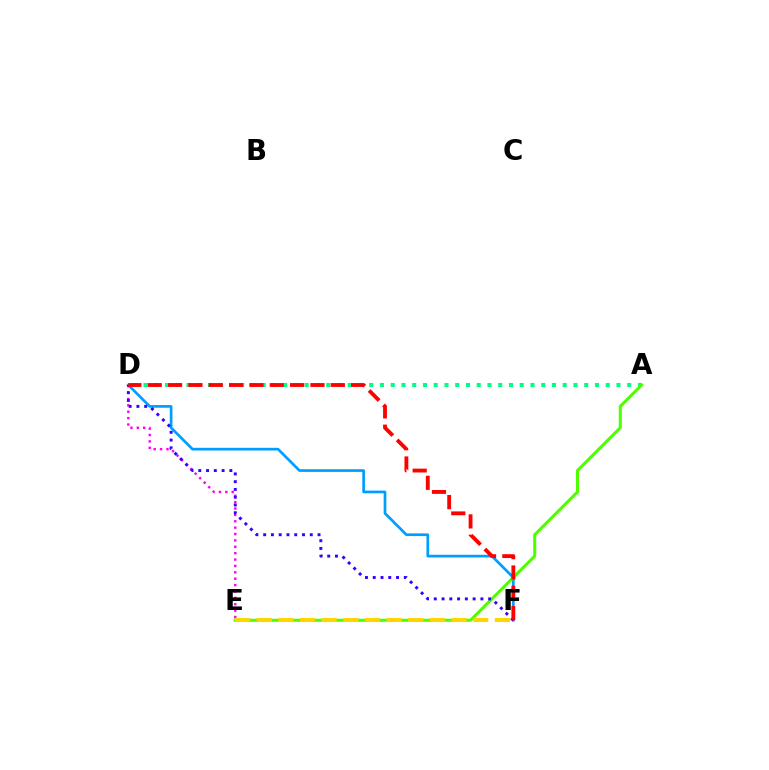{('D', 'F'): [{'color': '#009eff', 'line_style': 'solid', 'thickness': 1.94}, {'color': '#3700ff', 'line_style': 'dotted', 'thickness': 2.11}, {'color': '#ff0000', 'line_style': 'dashed', 'thickness': 2.76}], ('A', 'D'): [{'color': '#00ff86', 'line_style': 'dotted', 'thickness': 2.92}], ('D', 'E'): [{'color': '#ff00ed', 'line_style': 'dotted', 'thickness': 1.73}], ('A', 'E'): [{'color': '#4fff00', 'line_style': 'solid', 'thickness': 2.21}], ('E', 'F'): [{'color': '#ffd500', 'line_style': 'dashed', 'thickness': 2.94}]}